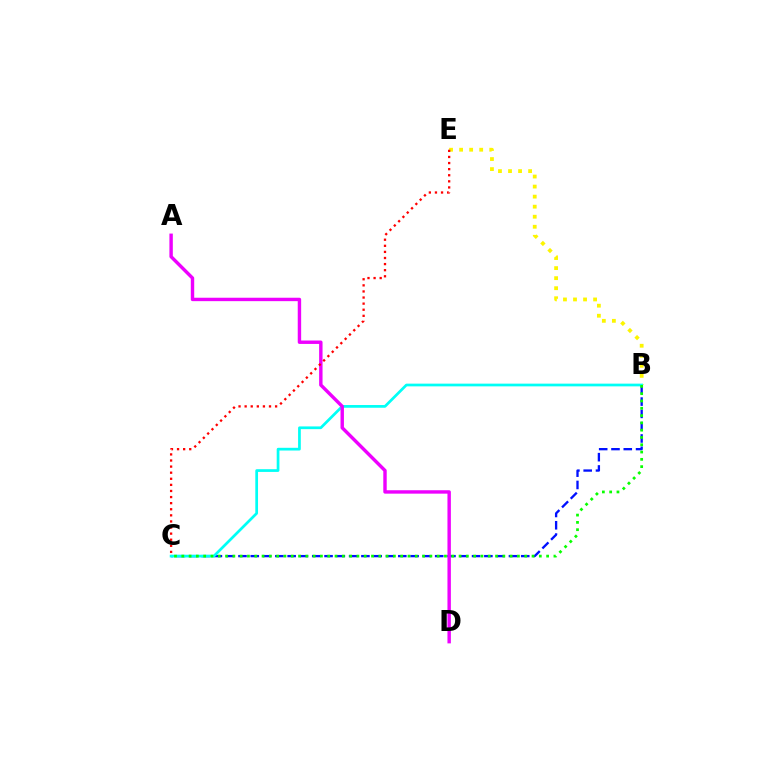{('B', 'E'): [{'color': '#fcf500', 'line_style': 'dotted', 'thickness': 2.73}], ('B', 'C'): [{'color': '#0010ff', 'line_style': 'dashed', 'thickness': 1.67}, {'color': '#00fff6', 'line_style': 'solid', 'thickness': 1.96}, {'color': '#08ff00', 'line_style': 'dotted', 'thickness': 1.98}], ('A', 'D'): [{'color': '#ee00ff', 'line_style': 'solid', 'thickness': 2.46}], ('C', 'E'): [{'color': '#ff0000', 'line_style': 'dotted', 'thickness': 1.66}]}